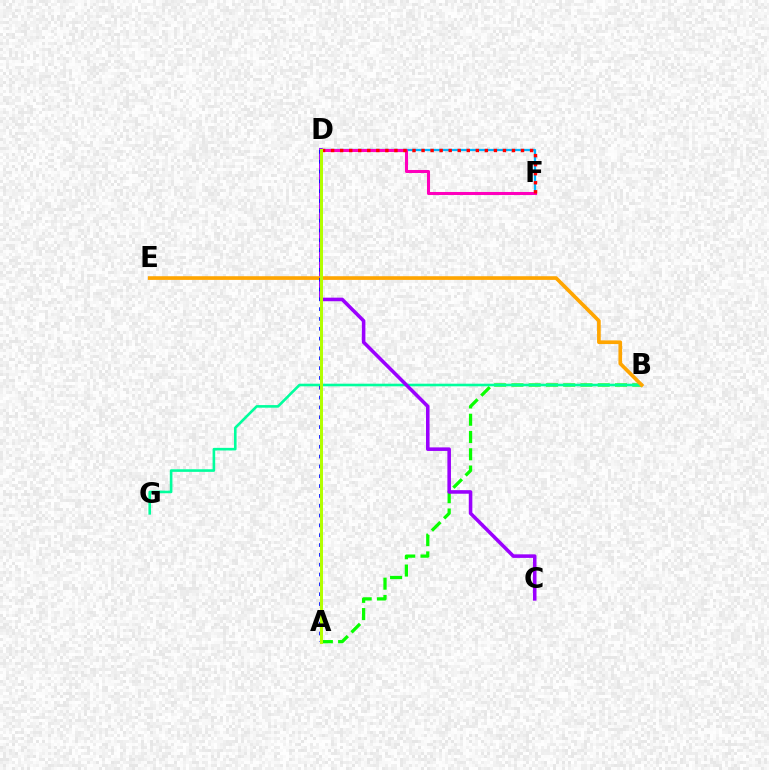{('A', 'B'): [{'color': '#08ff00', 'line_style': 'dashed', 'thickness': 2.35}], ('B', 'G'): [{'color': '#00ff9d', 'line_style': 'solid', 'thickness': 1.88}], ('C', 'D'): [{'color': '#9b00ff', 'line_style': 'solid', 'thickness': 2.56}], ('B', 'E'): [{'color': '#ffa500', 'line_style': 'solid', 'thickness': 2.64}], ('D', 'F'): [{'color': '#00b5ff', 'line_style': 'solid', 'thickness': 1.65}, {'color': '#ff00bd', 'line_style': 'solid', 'thickness': 2.19}, {'color': '#ff0000', 'line_style': 'dotted', 'thickness': 2.46}], ('A', 'D'): [{'color': '#0010ff', 'line_style': 'dotted', 'thickness': 2.67}, {'color': '#b3ff00', 'line_style': 'solid', 'thickness': 2.16}]}